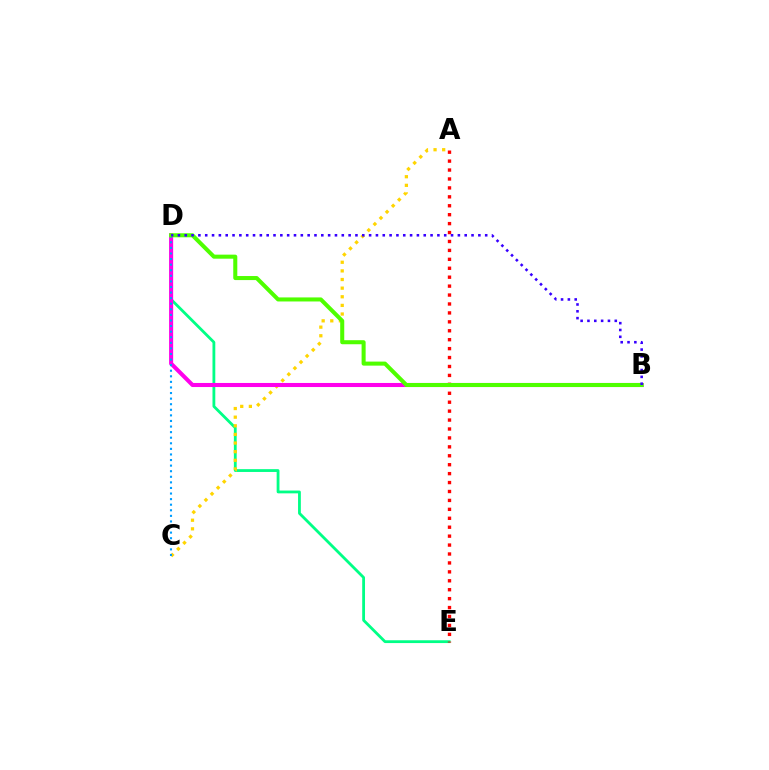{('D', 'E'): [{'color': '#00ff86', 'line_style': 'solid', 'thickness': 2.02}], ('A', 'C'): [{'color': '#ffd500', 'line_style': 'dotted', 'thickness': 2.34}], ('A', 'E'): [{'color': '#ff0000', 'line_style': 'dotted', 'thickness': 2.43}], ('B', 'D'): [{'color': '#ff00ed', 'line_style': 'solid', 'thickness': 2.93}, {'color': '#4fff00', 'line_style': 'solid', 'thickness': 2.91}, {'color': '#3700ff', 'line_style': 'dotted', 'thickness': 1.86}], ('C', 'D'): [{'color': '#009eff', 'line_style': 'dotted', 'thickness': 1.52}]}